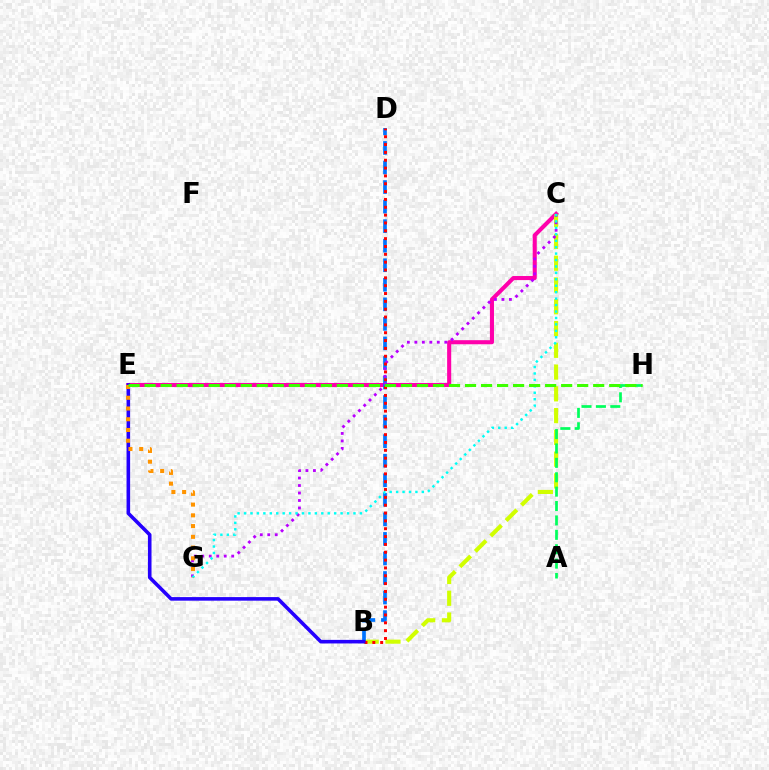{('C', 'E'): [{'color': '#ff00ac', 'line_style': 'solid', 'thickness': 2.93}], ('B', 'C'): [{'color': '#d1ff00', 'line_style': 'dashed', 'thickness': 2.96}], ('B', 'D'): [{'color': '#0074ff', 'line_style': 'dashed', 'thickness': 2.66}, {'color': '#ff0000', 'line_style': 'dotted', 'thickness': 2.13}], ('A', 'H'): [{'color': '#00ff5c', 'line_style': 'dashed', 'thickness': 1.96}], ('C', 'G'): [{'color': '#b900ff', 'line_style': 'dotted', 'thickness': 2.03}, {'color': '#00fff6', 'line_style': 'dotted', 'thickness': 1.75}], ('B', 'E'): [{'color': '#2500ff', 'line_style': 'solid', 'thickness': 2.58}], ('E', 'G'): [{'color': '#ff9400', 'line_style': 'dotted', 'thickness': 2.92}], ('E', 'H'): [{'color': '#3dff00', 'line_style': 'dashed', 'thickness': 2.18}]}